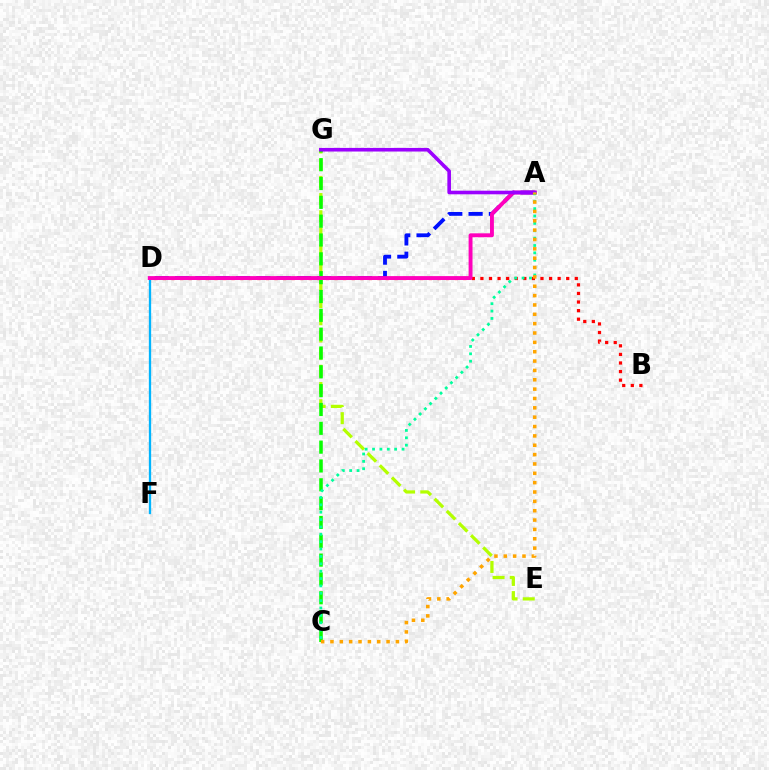{('A', 'D'): [{'color': '#0010ff', 'line_style': 'dashed', 'thickness': 2.76}, {'color': '#ff00bd', 'line_style': 'solid', 'thickness': 2.81}], ('B', 'D'): [{'color': '#ff0000', 'line_style': 'dotted', 'thickness': 2.33}], ('E', 'G'): [{'color': '#b3ff00', 'line_style': 'dashed', 'thickness': 2.33}], ('D', 'F'): [{'color': '#00b5ff', 'line_style': 'solid', 'thickness': 1.66}], ('C', 'G'): [{'color': '#08ff00', 'line_style': 'dashed', 'thickness': 2.56}], ('A', 'G'): [{'color': '#9b00ff', 'line_style': 'solid', 'thickness': 2.6}], ('A', 'C'): [{'color': '#00ff9d', 'line_style': 'dotted', 'thickness': 2.0}, {'color': '#ffa500', 'line_style': 'dotted', 'thickness': 2.54}]}